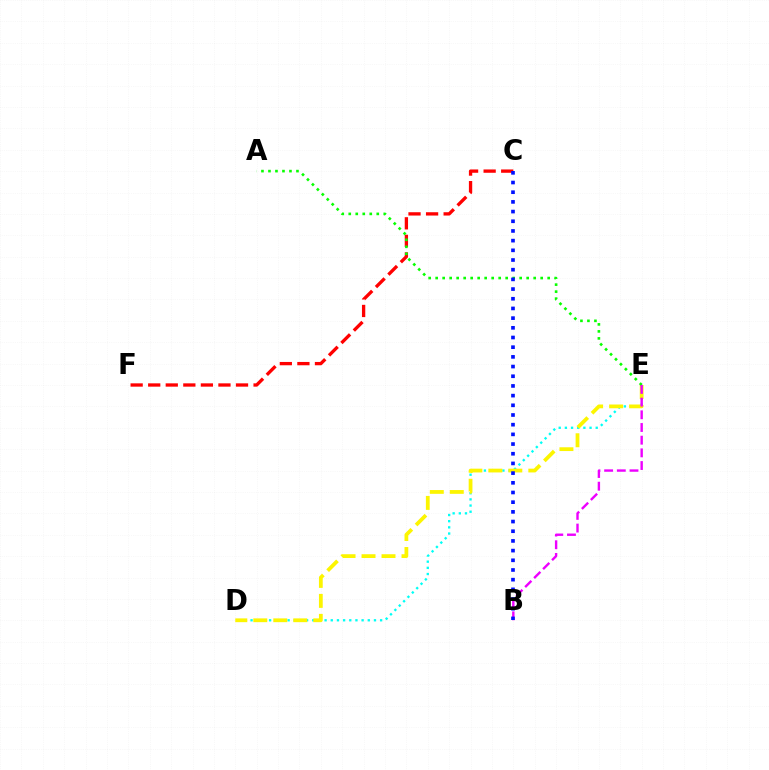{('D', 'E'): [{'color': '#00fff6', 'line_style': 'dotted', 'thickness': 1.68}, {'color': '#fcf500', 'line_style': 'dashed', 'thickness': 2.71}], ('C', 'F'): [{'color': '#ff0000', 'line_style': 'dashed', 'thickness': 2.39}], ('A', 'E'): [{'color': '#08ff00', 'line_style': 'dotted', 'thickness': 1.9}], ('B', 'E'): [{'color': '#ee00ff', 'line_style': 'dashed', 'thickness': 1.72}], ('B', 'C'): [{'color': '#0010ff', 'line_style': 'dotted', 'thickness': 2.63}]}